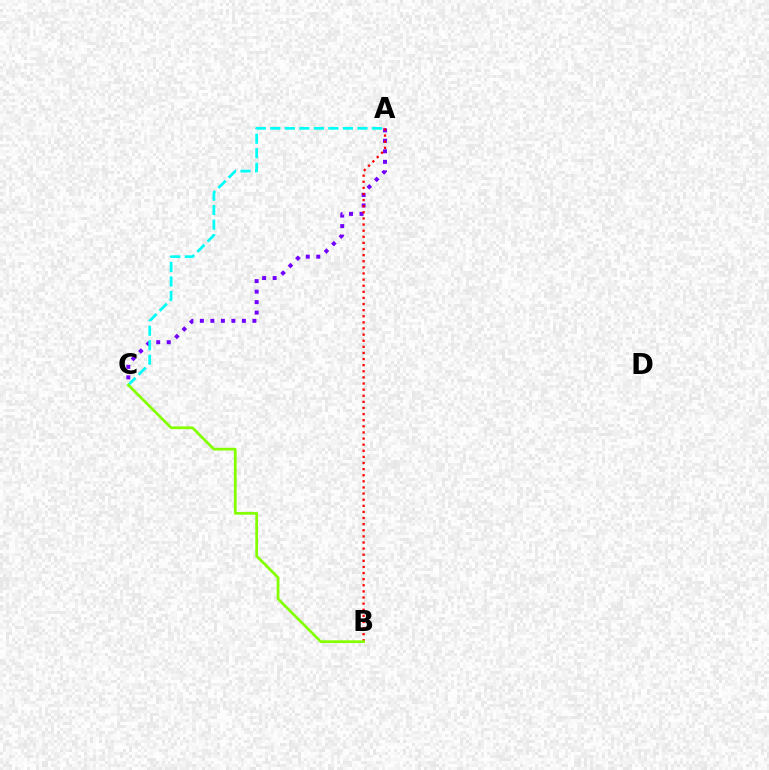{('A', 'C'): [{'color': '#7200ff', 'line_style': 'dotted', 'thickness': 2.85}, {'color': '#00fff6', 'line_style': 'dashed', 'thickness': 1.97}], ('A', 'B'): [{'color': '#ff0000', 'line_style': 'dotted', 'thickness': 1.66}], ('B', 'C'): [{'color': '#84ff00', 'line_style': 'solid', 'thickness': 1.98}]}